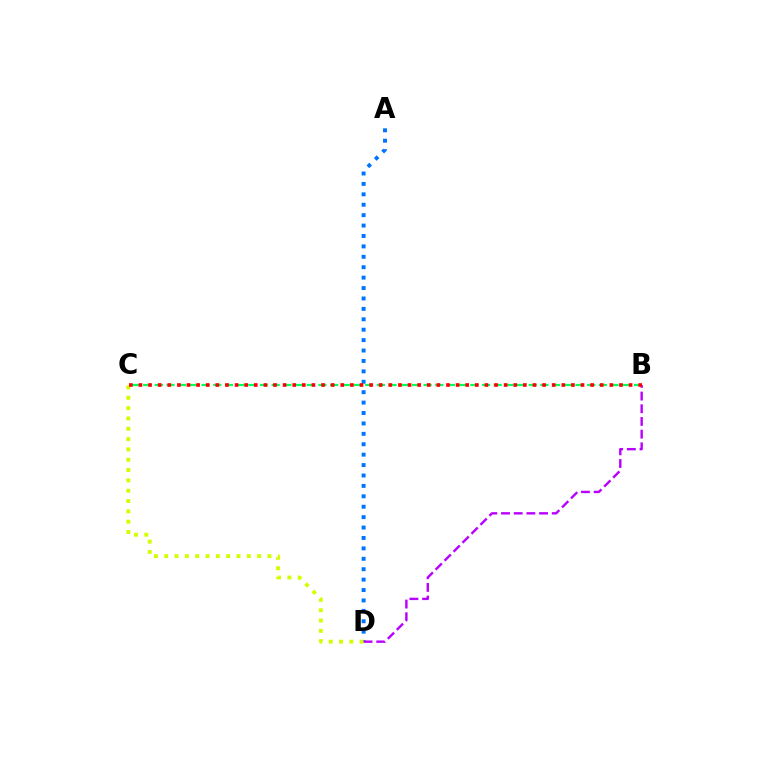{('B', 'C'): [{'color': '#00ff5c', 'line_style': 'dashed', 'thickness': 1.59}, {'color': '#ff0000', 'line_style': 'dotted', 'thickness': 2.61}], ('A', 'D'): [{'color': '#0074ff', 'line_style': 'dotted', 'thickness': 2.83}], ('C', 'D'): [{'color': '#d1ff00', 'line_style': 'dotted', 'thickness': 2.81}], ('B', 'D'): [{'color': '#b900ff', 'line_style': 'dashed', 'thickness': 1.72}]}